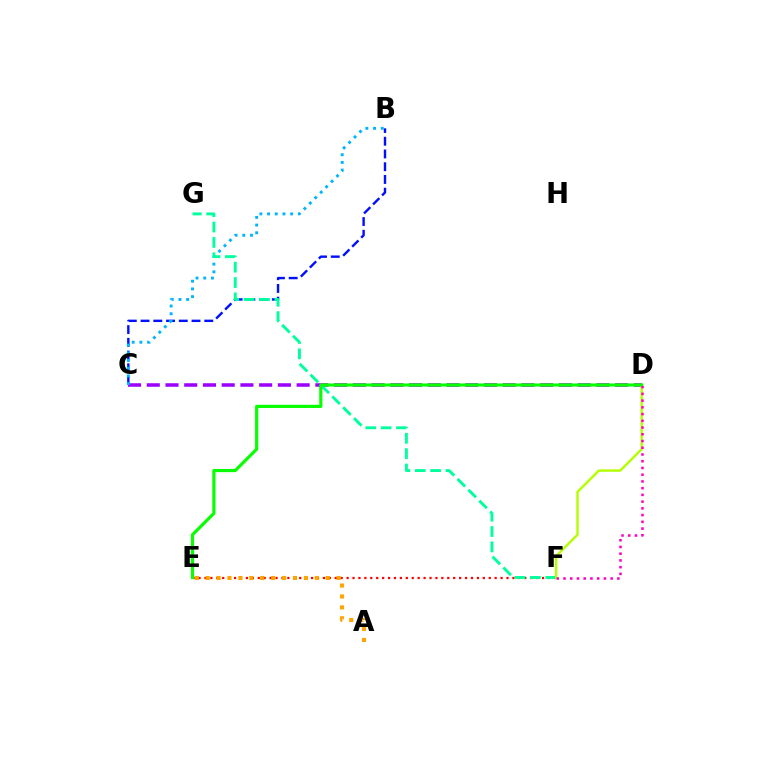{('B', 'C'): [{'color': '#0010ff', 'line_style': 'dashed', 'thickness': 1.73}, {'color': '#00b5ff', 'line_style': 'dotted', 'thickness': 2.09}], ('C', 'D'): [{'color': '#9b00ff', 'line_style': 'dashed', 'thickness': 2.54}], ('E', 'F'): [{'color': '#ff0000', 'line_style': 'dotted', 'thickness': 1.61}], ('A', 'E'): [{'color': '#ffa500', 'line_style': 'dotted', 'thickness': 2.97}], ('F', 'G'): [{'color': '#00ff9d', 'line_style': 'dashed', 'thickness': 2.09}], ('D', 'F'): [{'color': '#b3ff00', 'line_style': 'solid', 'thickness': 1.74}, {'color': '#ff00bd', 'line_style': 'dotted', 'thickness': 1.83}], ('D', 'E'): [{'color': '#08ff00', 'line_style': 'solid', 'thickness': 2.28}]}